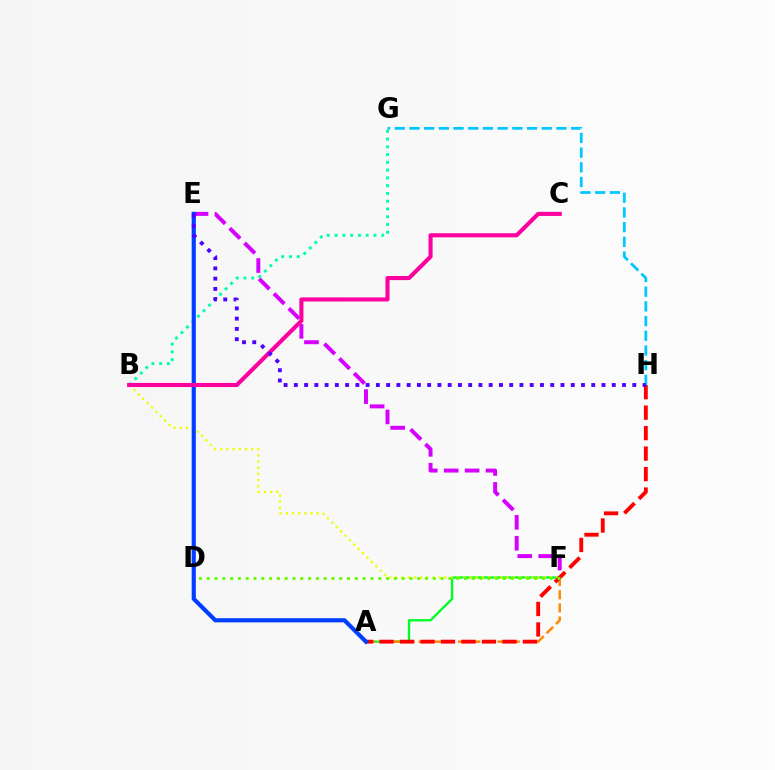{('A', 'F'): [{'color': '#00ff27', 'line_style': 'solid', 'thickness': 1.69}, {'color': '#ff8800', 'line_style': 'dashed', 'thickness': 1.79}], ('E', 'F'): [{'color': '#d600ff', 'line_style': 'dashed', 'thickness': 2.84}], ('B', 'G'): [{'color': '#00ffaf', 'line_style': 'dotted', 'thickness': 2.11}], ('G', 'H'): [{'color': '#00c7ff', 'line_style': 'dashed', 'thickness': 2.0}], ('B', 'F'): [{'color': '#eeff00', 'line_style': 'dotted', 'thickness': 1.68}], ('A', 'H'): [{'color': '#ff0000', 'line_style': 'dashed', 'thickness': 2.78}], ('A', 'E'): [{'color': '#003fff', 'line_style': 'solid', 'thickness': 3.0}], ('B', 'C'): [{'color': '#ff00a0', 'line_style': 'solid', 'thickness': 2.94}], ('E', 'H'): [{'color': '#4f00ff', 'line_style': 'dotted', 'thickness': 2.79}], ('D', 'F'): [{'color': '#66ff00', 'line_style': 'dotted', 'thickness': 2.12}]}